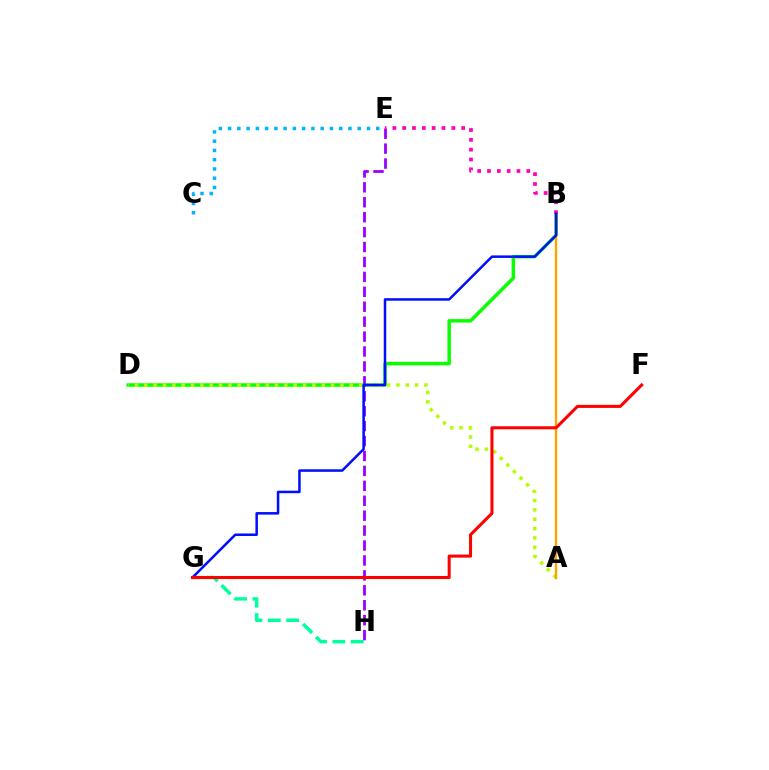{('B', 'D'): [{'color': '#08ff00', 'line_style': 'solid', 'thickness': 2.5}], ('A', 'D'): [{'color': '#b3ff00', 'line_style': 'dotted', 'thickness': 2.54}], ('G', 'H'): [{'color': '#00ff9d', 'line_style': 'dashed', 'thickness': 2.49}], ('A', 'B'): [{'color': '#ffa500', 'line_style': 'solid', 'thickness': 1.74}], ('E', 'H'): [{'color': '#9b00ff', 'line_style': 'dashed', 'thickness': 2.03}], ('C', 'E'): [{'color': '#00b5ff', 'line_style': 'dotted', 'thickness': 2.52}], ('B', 'E'): [{'color': '#ff00bd', 'line_style': 'dotted', 'thickness': 2.67}], ('B', 'G'): [{'color': '#0010ff', 'line_style': 'solid', 'thickness': 1.82}], ('F', 'G'): [{'color': '#ff0000', 'line_style': 'solid', 'thickness': 2.19}]}